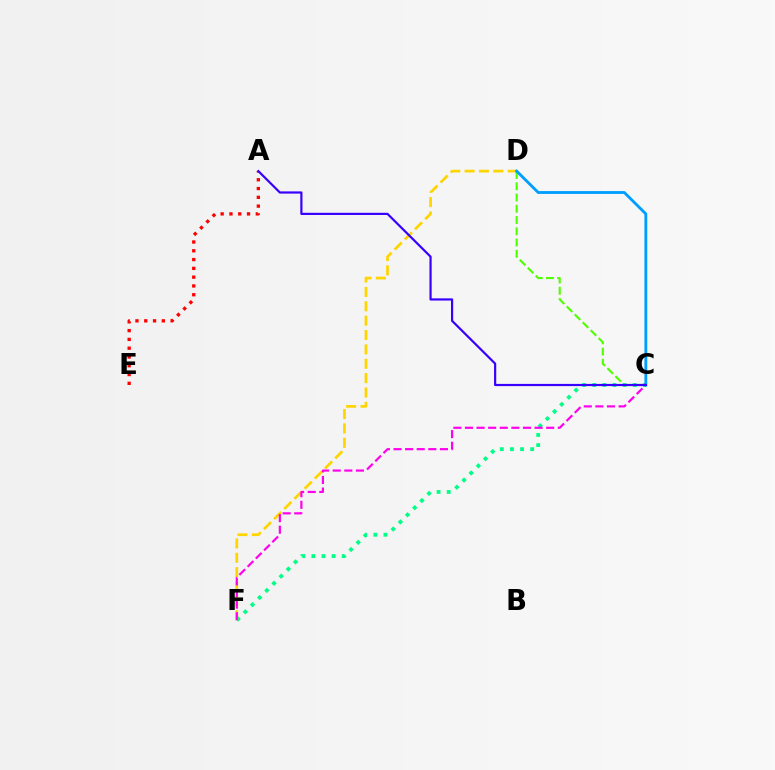{('C', 'F'): [{'color': '#00ff86', 'line_style': 'dotted', 'thickness': 2.75}, {'color': '#ff00ed', 'line_style': 'dashed', 'thickness': 1.58}], ('A', 'E'): [{'color': '#ff0000', 'line_style': 'dotted', 'thickness': 2.39}], ('D', 'F'): [{'color': '#ffd500', 'line_style': 'dashed', 'thickness': 1.95}], ('C', 'D'): [{'color': '#4fff00', 'line_style': 'dashed', 'thickness': 1.53}, {'color': '#009eff', 'line_style': 'solid', 'thickness': 2.04}], ('A', 'C'): [{'color': '#3700ff', 'line_style': 'solid', 'thickness': 1.58}]}